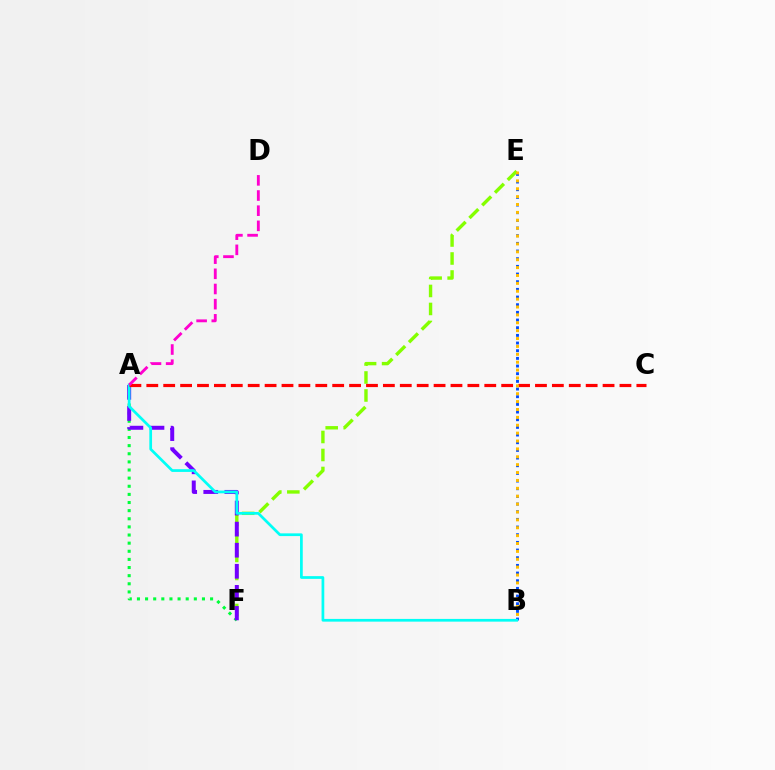{('E', 'F'): [{'color': '#84ff00', 'line_style': 'dashed', 'thickness': 2.44}], ('A', 'F'): [{'color': '#00ff39', 'line_style': 'dotted', 'thickness': 2.21}, {'color': '#7200ff', 'line_style': 'dashed', 'thickness': 2.86}], ('B', 'E'): [{'color': '#004bff', 'line_style': 'dotted', 'thickness': 2.08}, {'color': '#ffbd00', 'line_style': 'dotted', 'thickness': 2.14}], ('A', 'B'): [{'color': '#00fff6', 'line_style': 'solid', 'thickness': 1.96}], ('A', 'C'): [{'color': '#ff0000', 'line_style': 'dashed', 'thickness': 2.3}], ('A', 'D'): [{'color': '#ff00cf', 'line_style': 'dashed', 'thickness': 2.06}]}